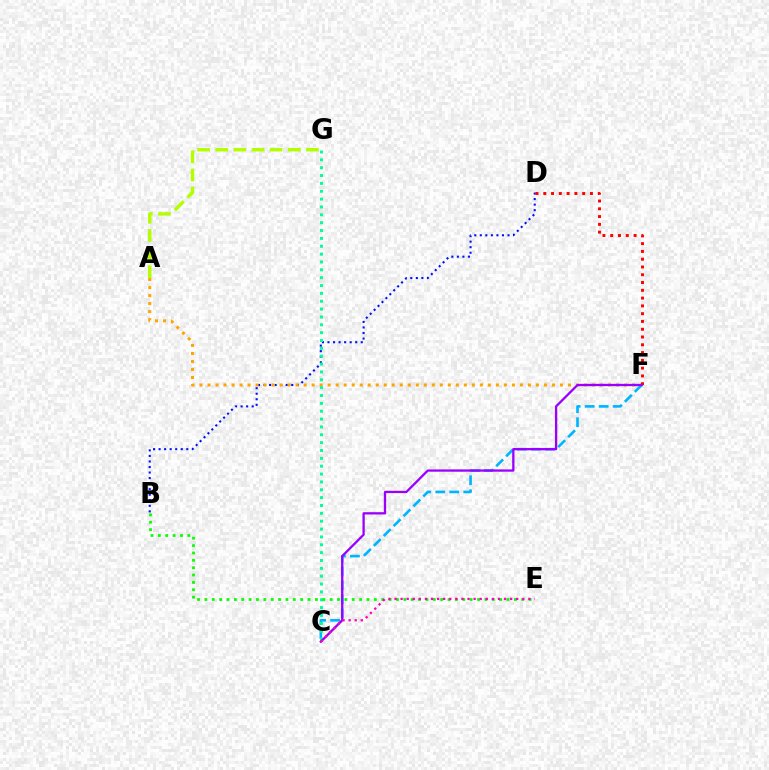{('A', 'G'): [{'color': '#b3ff00', 'line_style': 'dashed', 'thickness': 2.46}], ('B', 'D'): [{'color': '#0010ff', 'line_style': 'dotted', 'thickness': 1.51}], ('A', 'F'): [{'color': '#ffa500', 'line_style': 'dotted', 'thickness': 2.18}], ('C', 'F'): [{'color': '#00b5ff', 'line_style': 'dashed', 'thickness': 1.9}, {'color': '#9b00ff', 'line_style': 'solid', 'thickness': 1.65}], ('C', 'G'): [{'color': '#00ff9d', 'line_style': 'dotted', 'thickness': 2.13}], ('D', 'F'): [{'color': '#ff0000', 'line_style': 'dotted', 'thickness': 2.11}], ('B', 'E'): [{'color': '#08ff00', 'line_style': 'dotted', 'thickness': 2.0}], ('C', 'E'): [{'color': '#ff00bd', 'line_style': 'dotted', 'thickness': 1.65}]}